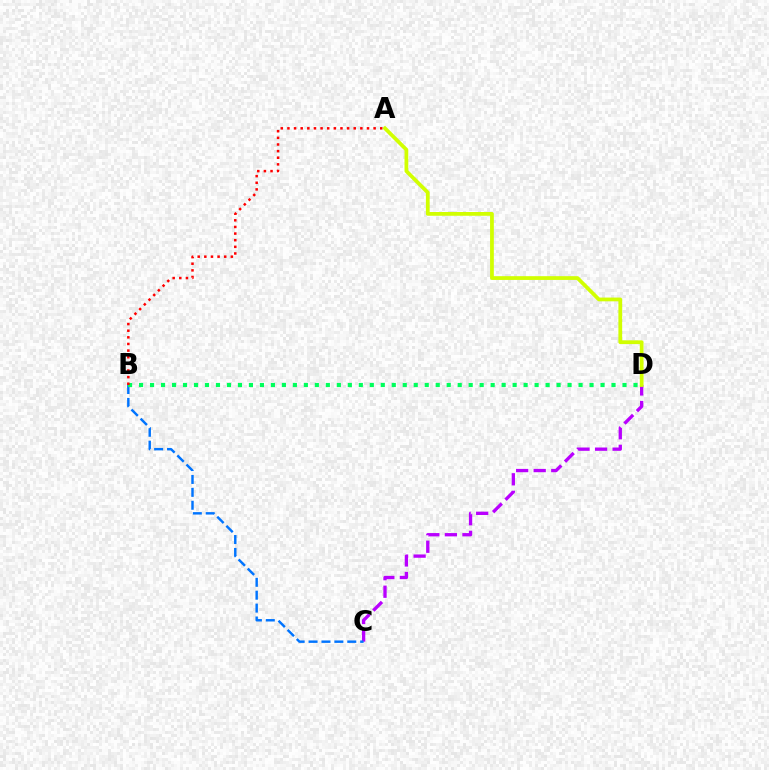{('C', 'D'): [{'color': '#b900ff', 'line_style': 'dashed', 'thickness': 2.39}], ('B', 'C'): [{'color': '#0074ff', 'line_style': 'dashed', 'thickness': 1.75}], ('B', 'D'): [{'color': '#00ff5c', 'line_style': 'dotted', 'thickness': 2.99}], ('A', 'B'): [{'color': '#ff0000', 'line_style': 'dotted', 'thickness': 1.8}], ('A', 'D'): [{'color': '#d1ff00', 'line_style': 'solid', 'thickness': 2.71}]}